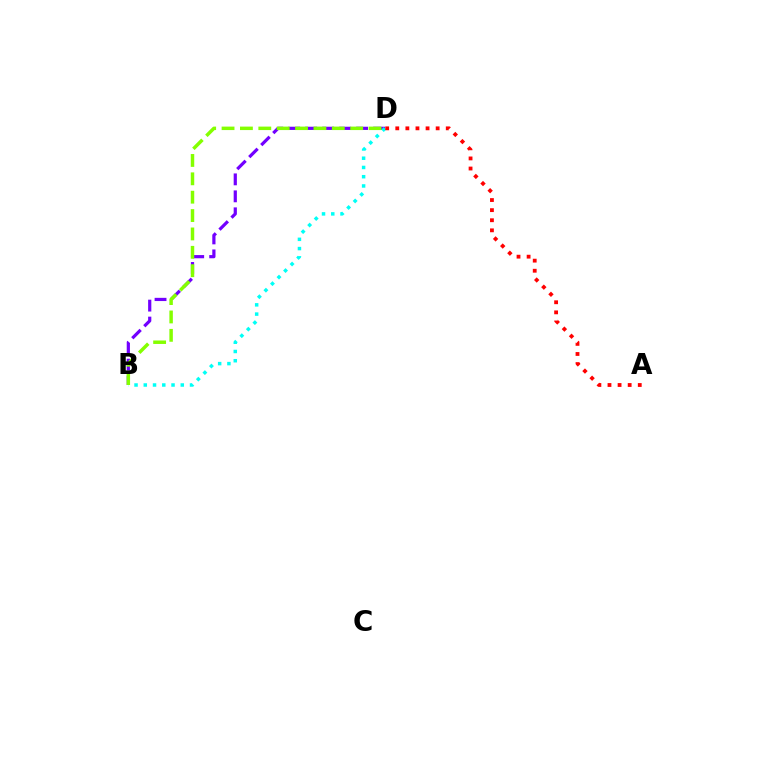{('B', 'D'): [{'color': '#7200ff', 'line_style': 'dashed', 'thickness': 2.31}, {'color': '#00fff6', 'line_style': 'dotted', 'thickness': 2.51}, {'color': '#84ff00', 'line_style': 'dashed', 'thickness': 2.5}], ('A', 'D'): [{'color': '#ff0000', 'line_style': 'dotted', 'thickness': 2.74}]}